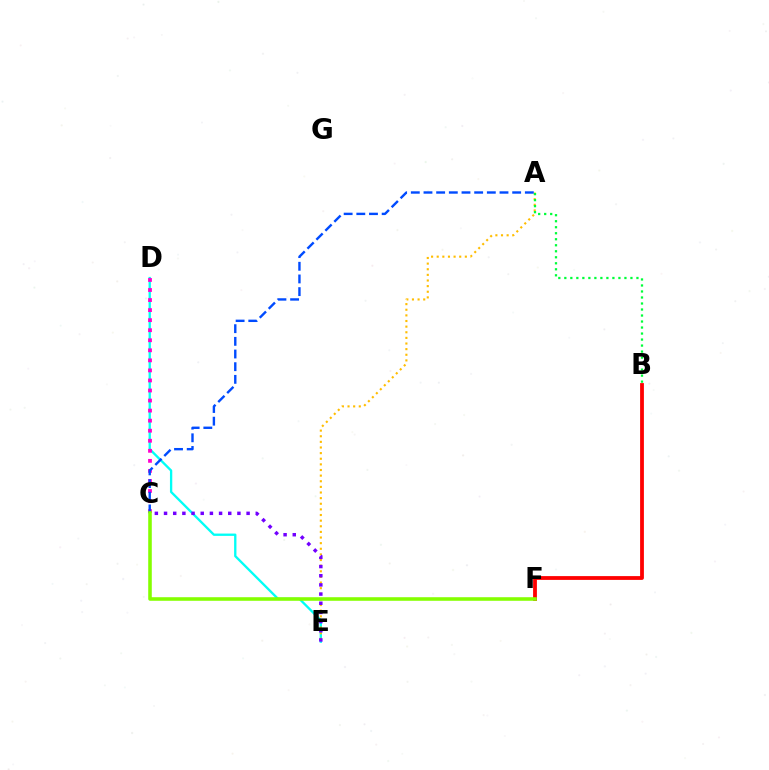{('D', 'E'): [{'color': '#00fff6', 'line_style': 'solid', 'thickness': 1.67}], ('B', 'F'): [{'color': '#ff0000', 'line_style': 'solid', 'thickness': 2.74}], ('A', 'E'): [{'color': '#ffbd00', 'line_style': 'dotted', 'thickness': 1.53}], ('A', 'B'): [{'color': '#00ff39', 'line_style': 'dotted', 'thickness': 1.63}], ('C', 'E'): [{'color': '#7200ff', 'line_style': 'dotted', 'thickness': 2.49}], ('C', 'D'): [{'color': '#ff00cf', 'line_style': 'dotted', 'thickness': 2.73}], ('A', 'C'): [{'color': '#004bff', 'line_style': 'dashed', 'thickness': 1.72}], ('C', 'F'): [{'color': '#84ff00', 'line_style': 'solid', 'thickness': 2.57}]}